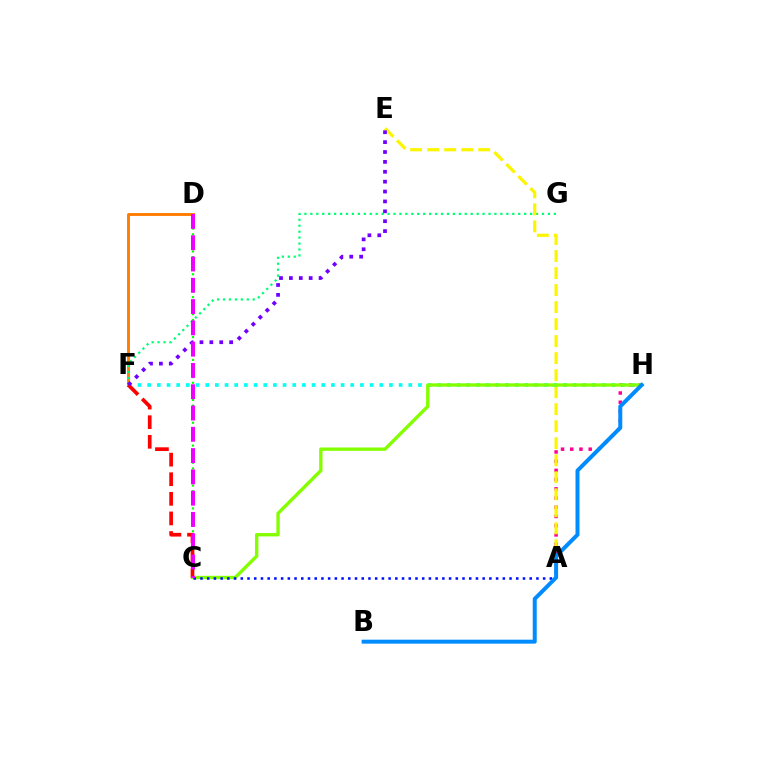{('C', 'D'): [{'color': '#08ff00', 'line_style': 'dotted', 'thickness': 1.55}, {'color': '#ee00ff', 'line_style': 'dashed', 'thickness': 2.89}], ('A', 'H'): [{'color': '#ff0094', 'line_style': 'dotted', 'thickness': 2.5}], ('D', 'F'): [{'color': '#ff7c00', 'line_style': 'solid', 'thickness': 2.08}], ('F', 'G'): [{'color': '#00ff74', 'line_style': 'dotted', 'thickness': 1.61}], ('A', 'E'): [{'color': '#fcf500', 'line_style': 'dashed', 'thickness': 2.31}], ('F', 'H'): [{'color': '#00fff6', 'line_style': 'dotted', 'thickness': 2.63}], ('C', 'H'): [{'color': '#84ff00', 'line_style': 'solid', 'thickness': 2.43}], ('C', 'F'): [{'color': '#ff0000', 'line_style': 'dashed', 'thickness': 2.66}], ('A', 'C'): [{'color': '#0010ff', 'line_style': 'dotted', 'thickness': 1.83}], ('E', 'F'): [{'color': '#7200ff', 'line_style': 'dotted', 'thickness': 2.69}], ('B', 'H'): [{'color': '#008cff', 'line_style': 'solid', 'thickness': 2.86}]}